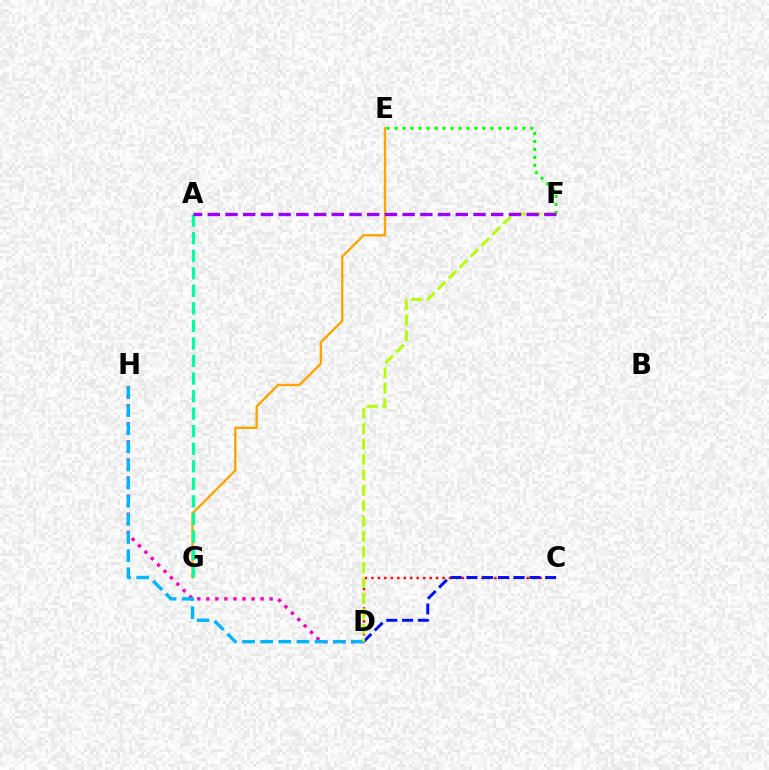{('C', 'D'): [{'color': '#ff0000', 'line_style': 'dotted', 'thickness': 1.76}, {'color': '#0010ff', 'line_style': 'dashed', 'thickness': 2.14}], ('E', 'G'): [{'color': '#ffa500', 'line_style': 'solid', 'thickness': 1.71}], ('A', 'G'): [{'color': '#00ff9d', 'line_style': 'dashed', 'thickness': 2.38}], ('D', 'H'): [{'color': '#ff00bd', 'line_style': 'dotted', 'thickness': 2.46}, {'color': '#00b5ff', 'line_style': 'dashed', 'thickness': 2.46}], ('E', 'F'): [{'color': '#08ff00', 'line_style': 'dotted', 'thickness': 2.17}], ('D', 'F'): [{'color': '#b3ff00', 'line_style': 'dashed', 'thickness': 2.09}], ('A', 'F'): [{'color': '#9b00ff', 'line_style': 'dashed', 'thickness': 2.41}]}